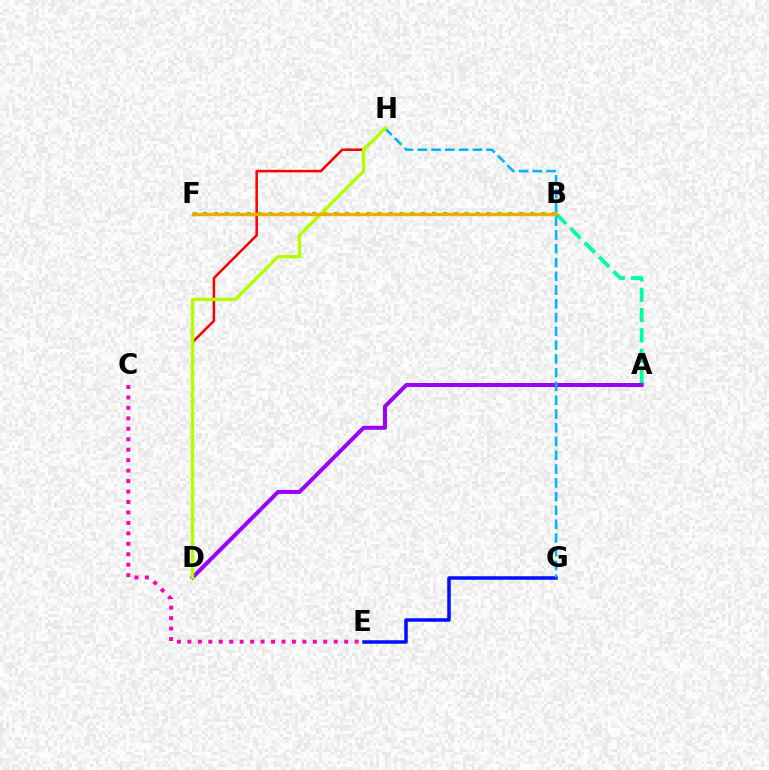{('C', 'E'): [{'color': '#ff00bd', 'line_style': 'dotted', 'thickness': 2.84}], ('A', 'B'): [{'color': '#00ff9d', 'line_style': 'dashed', 'thickness': 2.76}], ('E', 'G'): [{'color': '#0010ff', 'line_style': 'solid', 'thickness': 2.54}], ('A', 'D'): [{'color': '#9b00ff', 'line_style': 'solid', 'thickness': 2.89}], ('D', 'H'): [{'color': '#ff0000', 'line_style': 'solid', 'thickness': 1.83}, {'color': '#b3ff00', 'line_style': 'solid', 'thickness': 2.43}], ('G', 'H'): [{'color': '#00b5ff', 'line_style': 'dashed', 'thickness': 1.87}], ('B', 'F'): [{'color': '#08ff00', 'line_style': 'dotted', 'thickness': 2.96}, {'color': '#ffa500', 'line_style': 'solid', 'thickness': 2.43}]}